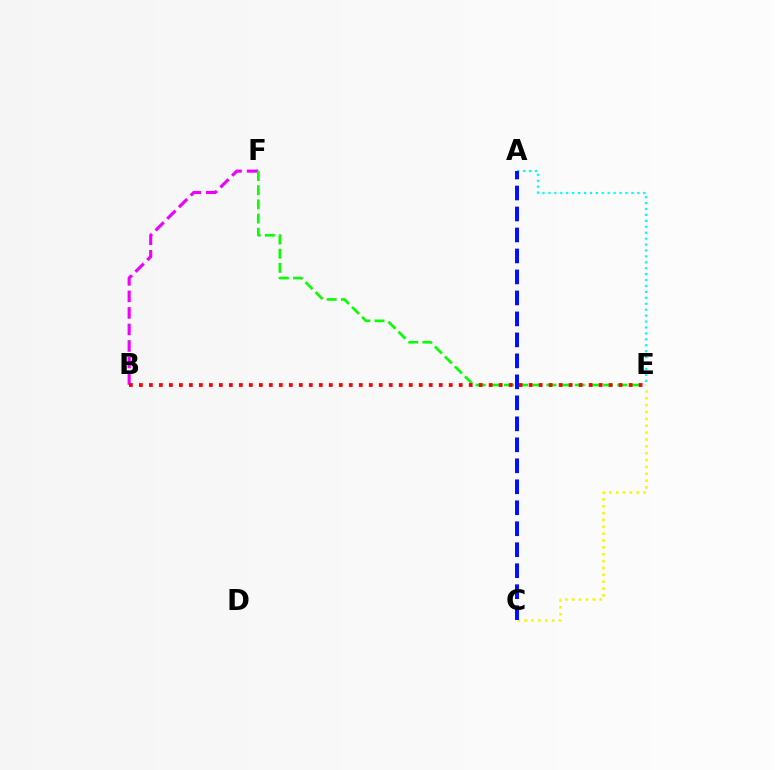{('C', 'E'): [{'color': '#fcf500', 'line_style': 'dotted', 'thickness': 1.86}], ('B', 'F'): [{'color': '#ee00ff', 'line_style': 'dashed', 'thickness': 2.25}], ('E', 'F'): [{'color': '#08ff00', 'line_style': 'dashed', 'thickness': 1.92}], ('A', 'E'): [{'color': '#00fff6', 'line_style': 'dotted', 'thickness': 1.61}], ('B', 'E'): [{'color': '#ff0000', 'line_style': 'dotted', 'thickness': 2.72}], ('A', 'C'): [{'color': '#0010ff', 'line_style': 'dashed', 'thickness': 2.85}]}